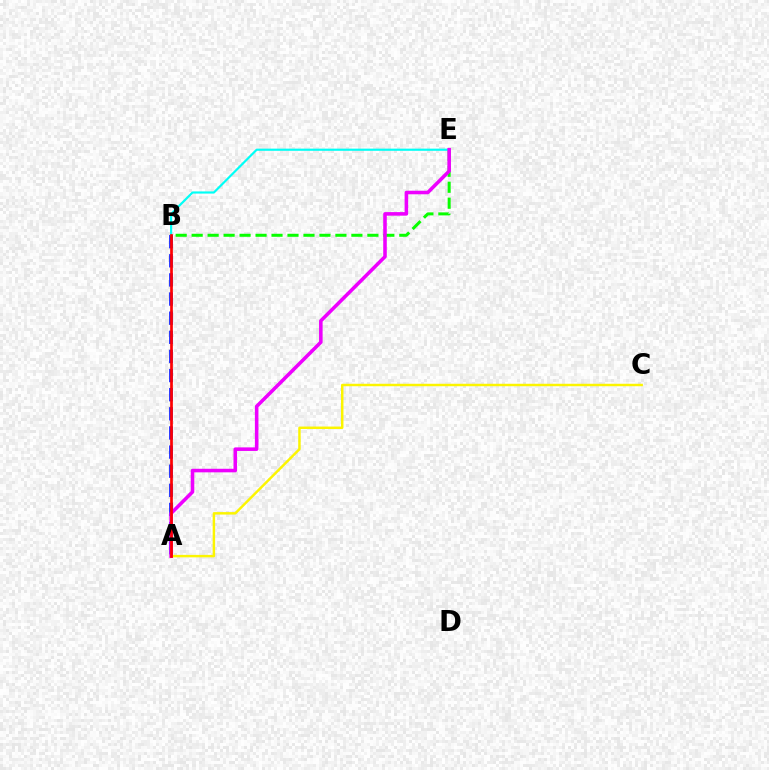{('A', 'C'): [{'color': '#fcf500', 'line_style': 'solid', 'thickness': 1.77}], ('A', 'B'): [{'color': '#0010ff', 'line_style': 'dashed', 'thickness': 2.6}, {'color': '#ff0000', 'line_style': 'solid', 'thickness': 1.95}], ('B', 'E'): [{'color': '#08ff00', 'line_style': 'dashed', 'thickness': 2.17}, {'color': '#00fff6', 'line_style': 'solid', 'thickness': 1.56}], ('A', 'E'): [{'color': '#ee00ff', 'line_style': 'solid', 'thickness': 2.56}]}